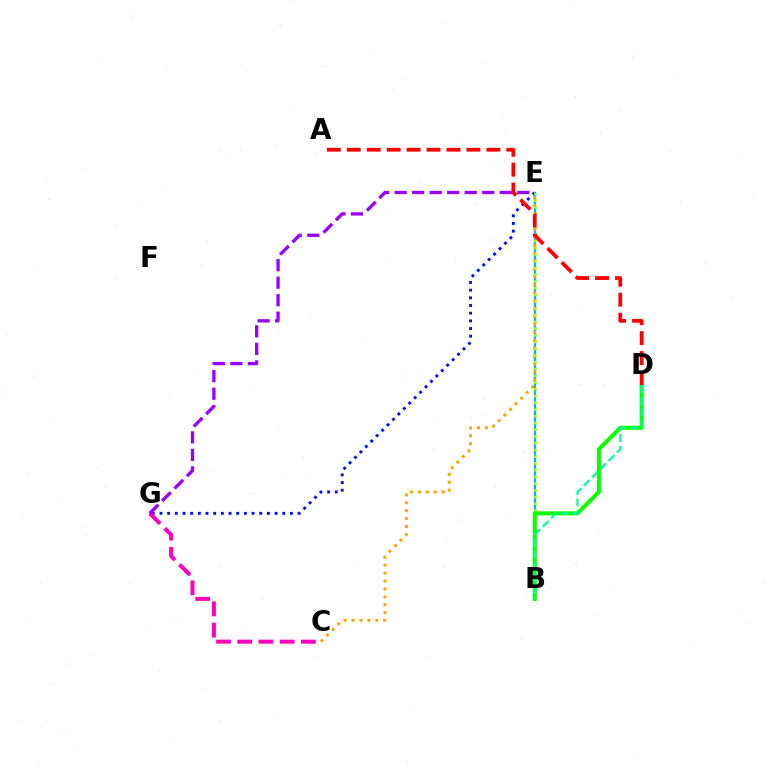{('E', 'G'): [{'color': '#0010ff', 'line_style': 'dotted', 'thickness': 2.08}, {'color': '#9b00ff', 'line_style': 'dashed', 'thickness': 2.38}], ('B', 'E'): [{'color': '#00b5ff', 'line_style': 'solid', 'thickness': 1.63}, {'color': '#b3ff00', 'line_style': 'dotted', 'thickness': 1.83}], ('C', 'E'): [{'color': '#ffa500', 'line_style': 'dotted', 'thickness': 2.15}], ('C', 'G'): [{'color': '#ff00bd', 'line_style': 'dashed', 'thickness': 2.88}], ('B', 'D'): [{'color': '#08ff00', 'line_style': 'solid', 'thickness': 2.91}, {'color': '#00ff9d', 'line_style': 'dashed', 'thickness': 1.59}], ('A', 'D'): [{'color': '#ff0000', 'line_style': 'dashed', 'thickness': 2.71}]}